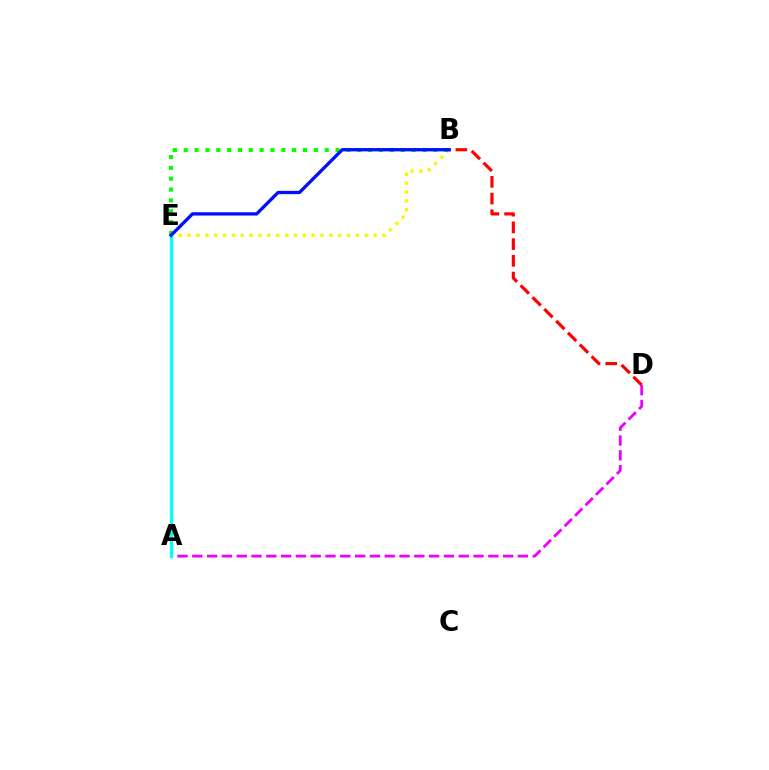{('A', 'D'): [{'color': '#ee00ff', 'line_style': 'dashed', 'thickness': 2.01}], ('B', 'E'): [{'color': '#fcf500', 'line_style': 'dotted', 'thickness': 2.41}, {'color': '#08ff00', 'line_style': 'dotted', 'thickness': 2.95}, {'color': '#0010ff', 'line_style': 'solid', 'thickness': 2.38}], ('B', 'D'): [{'color': '#ff0000', 'line_style': 'dashed', 'thickness': 2.27}], ('A', 'E'): [{'color': '#00fff6', 'line_style': 'solid', 'thickness': 2.34}]}